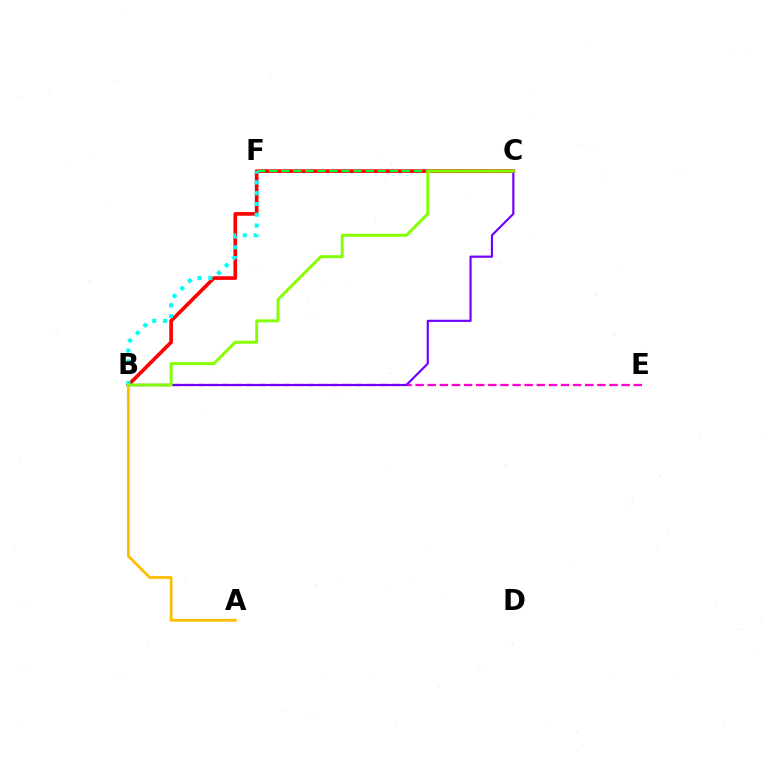{('C', 'F'): [{'color': '#004bff', 'line_style': 'dashed', 'thickness': 1.51}, {'color': '#00ff39', 'line_style': 'dashed', 'thickness': 1.64}], ('B', 'E'): [{'color': '#ff00cf', 'line_style': 'dashed', 'thickness': 1.65}], ('B', 'C'): [{'color': '#ff0000', 'line_style': 'solid', 'thickness': 2.62}, {'color': '#7200ff', 'line_style': 'solid', 'thickness': 1.56}, {'color': '#84ff00', 'line_style': 'solid', 'thickness': 2.12}], ('A', 'B'): [{'color': '#ffbd00', 'line_style': 'solid', 'thickness': 2.01}], ('B', 'F'): [{'color': '#00fff6', 'line_style': 'dotted', 'thickness': 2.93}]}